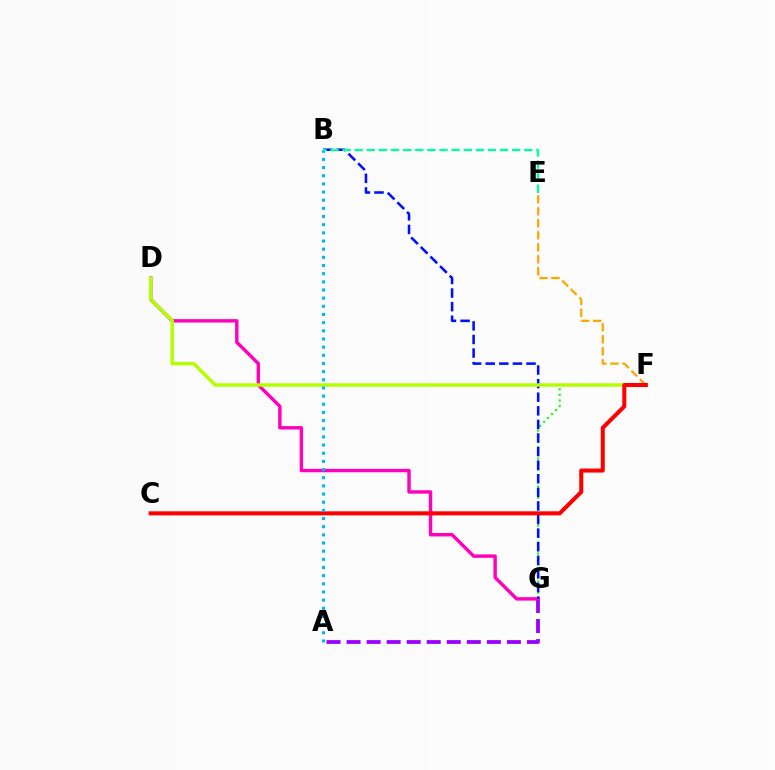{('F', 'G'): [{'color': '#08ff00', 'line_style': 'dotted', 'thickness': 1.52}], ('A', 'G'): [{'color': '#9b00ff', 'line_style': 'dashed', 'thickness': 2.72}], ('D', 'G'): [{'color': '#ff00bd', 'line_style': 'solid', 'thickness': 2.46}], ('E', 'F'): [{'color': '#ffa500', 'line_style': 'dashed', 'thickness': 1.63}], ('B', 'G'): [{'color': '#0010ff', 'line_style': 'dashed', 'thickness': 1.85}], ('D', 'F'): [{'color': '#b3ff00', 'line_style': 'solid', 'thickness': 2.49}], ('C', 'F'): [{'color': '#ff0000', 'line_style': 'solid', 'thickness': 2.91}], ('A', 'B'): [{'color': '#00b5ff', 'line_style': 'dotted', 'thickness': 2.22}], ('B', 'E'): [{'color': '#00ff9d', 'line_style': 'dashed', 'thickness': 1.65}]}